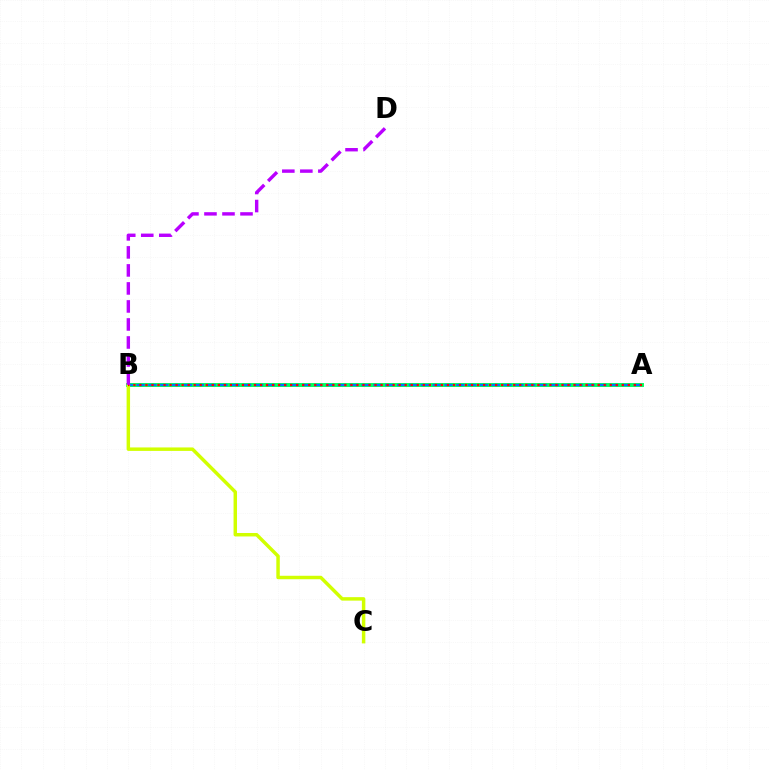{('A', 'B'): [{'color': '#00ff5c', 'line_style': 'solid', 'thickness': 2.82}, {'color': '#0074ff', 'line_style': 'dashed', 'thickness': 1.61}, {'color': '#ff0000', 'line_style': 'dotted', 'thickness': 1.64}], ('B', 'C'): [{'color': '#d1ff00', 'line_style': 'solid', 'thickness': 2.49}], ('B', 'D'): [{'color': '#b900ff', 'line_style': 'dashed', 'thickness': 2.45}]}